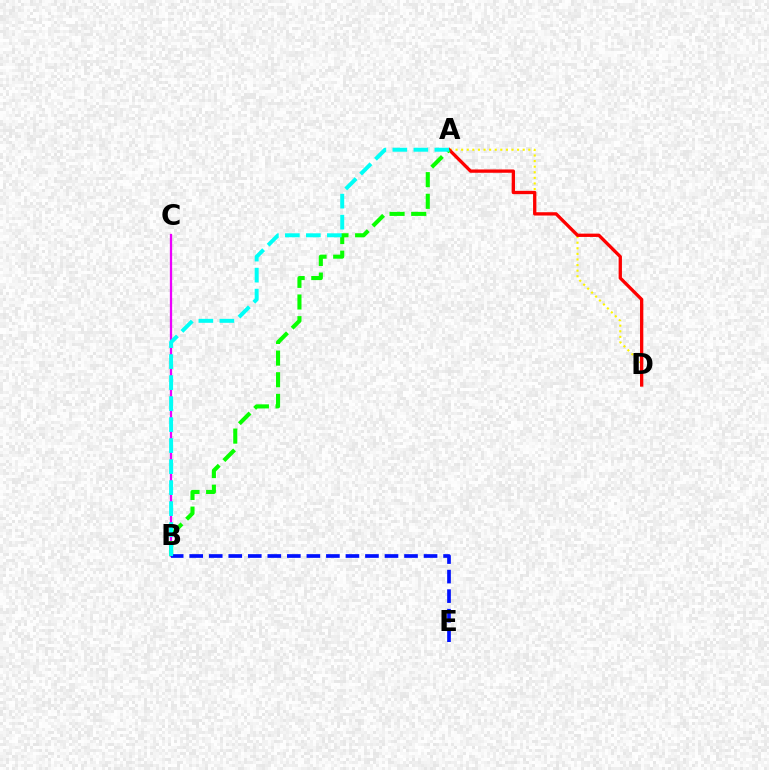{('B', 'C'): [{'color': '#ee00ff', 'line_style': 'solid', 'thickness': 1.64}], ('A', 'D'): [{'color': '#fcf500', 'line_style': 'dotted', 'thickness': 1.52}, {'color': '#ff0000', 'line_style': 'solid', 'thickness': 2.38}], ('A', 'B'): [{'color': '#08ff00', 'line_style': 'dashed', 'thickness': 2.94}, {'color': '#00fff6', 'line_style': 'dashed', 'thickness': 2.85}], ('B', 'E'): [{'color': '#0010ff', 'line_style': 'dashed', 'thickness': 2.65}]}